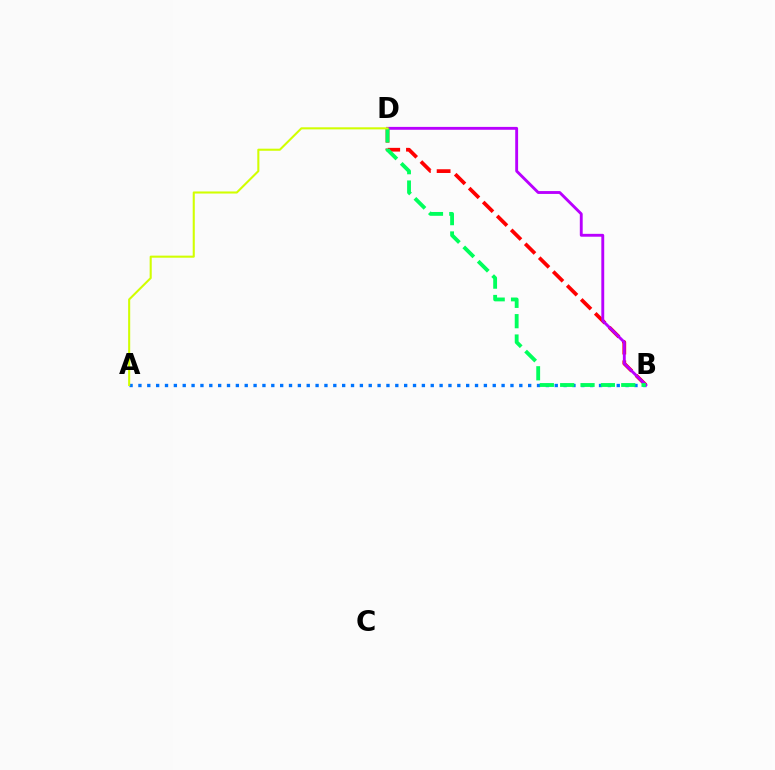{('B', 'D'): [{'color': '#ff0000', 'line_style': 'dashed', 'thickness': 2.68}, {'color': '#b900ff', 'line_style': 'solid', 'thickness': 2.07}, {'color': '#00ff5c', 'line_style': 'dashed', 'thickness': 2.77}], ('A', 'B'): [{'color': '#0074ff', 'line_style': 'dotted', 'thickness': 2.41}], ('A', 'D'): [{'color': '#d1ff00', 'line_style': 'solid', 'thickness': 1.5}]}